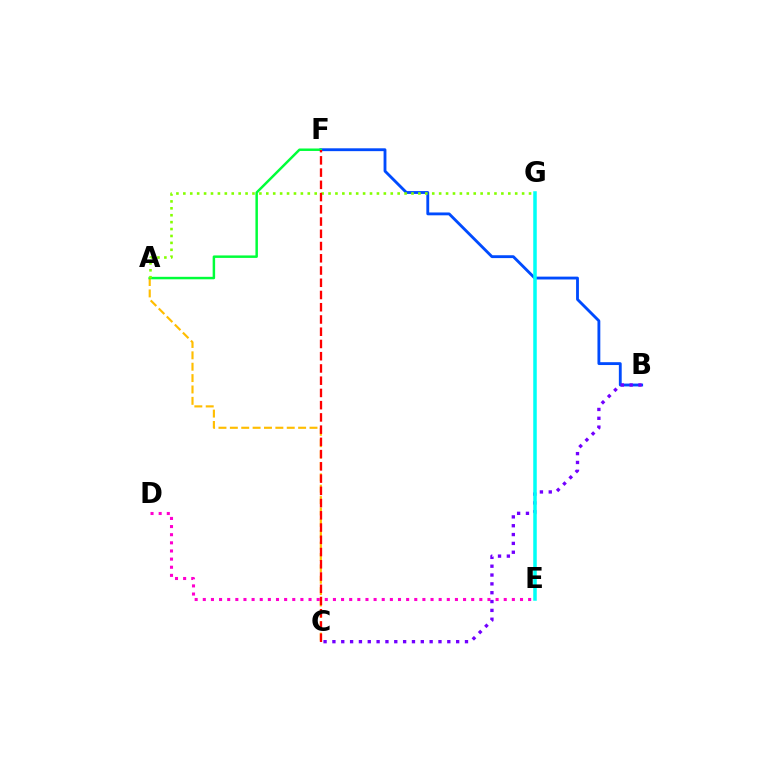{('A', 'C'): [{'color': '#ffbd00', 'line_style': 'dashed', 'thickness': 1.55}], ('D', 'E'): [{'color': '#ff00cf', 'line_style': 'dotted', 'thickness': 2.21}], ('B', 'F'): [{'color': '#004bff', 'line_style': 'solid', 'thickness': 2.05}], ('A', 'F'): [{'color': '#00ff39', 'line_style': 'solid', 'thickness': 1.78}], ('A', 'G'): [{'color': '#84ff00', 'line_style': 'dotted', 'thickness': 1.88}], ('B', 'C'): [{'color': '#7200ff', 'line_style': 'dotted', 'thickness': 2.4}], ('E', 'G'): [{'color': '#00fff6', 'line_style': 'solid', 'thickness': 2.53}], ('C', 'F'): [{'color': '#ff0000', 'line_style': 'dashed', 'thickness': 1.66}]}